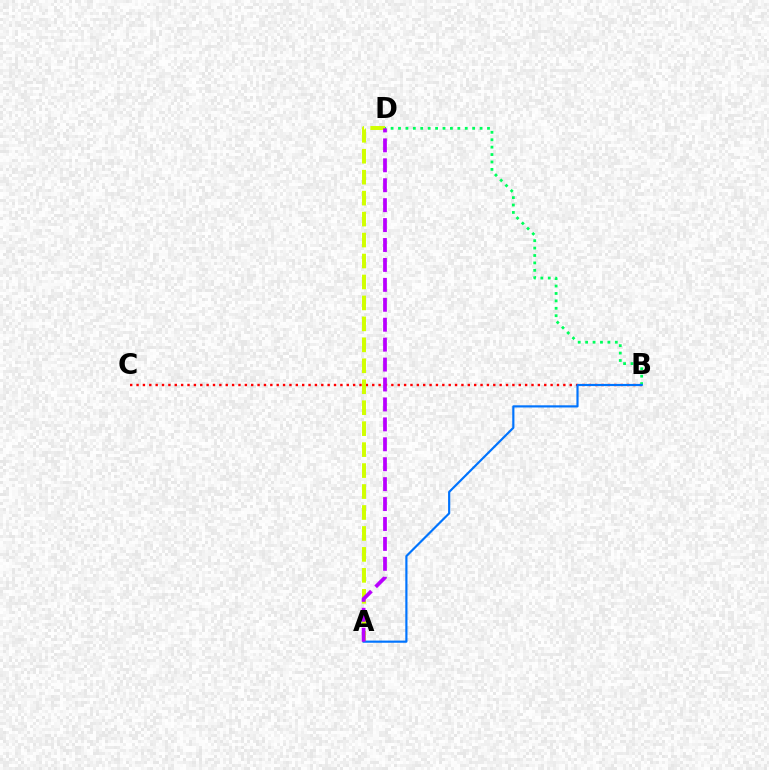{('B', 'C'): [{'color': '#ff0000', 'line_style': 'dotted', 'thickness': 1.73}], ('B', 'D'): [{'color': '#00ff5c', 'line_style': 'dotted', 'thickness': 2.02}], ('A', 'D'): [{'color': '#d1ff00', 'line_style': 'dashed', 'thickness': 2.85}, {'color': '#b900ff', 'line_style': 'dashed', 'thickness': 2.71}], ('A', 'B'): [{'color': '#0074ff', 'line_style': 'solid', 'thickness': 1.56}]}